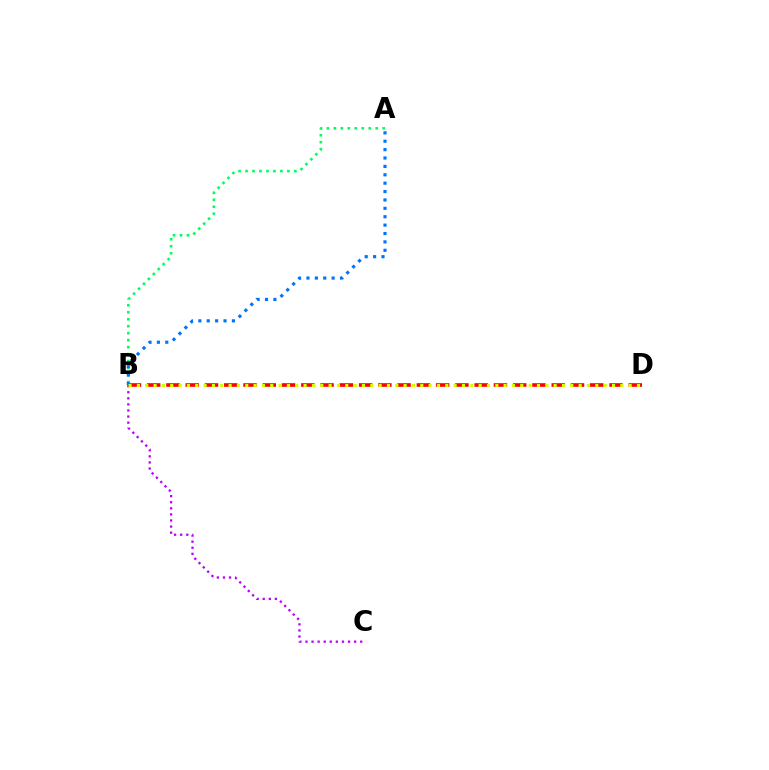{('B', 'C'): [{'color': '#b900ff', 'line_style': 'dotted', 'thickness': 1.65}], ('B', 'D'): [{'color': '#ff0000', 'line_style': 'dashed', 'thickness': 2.62}, {'color': '#d1ff00', 'line_style': 'dotted', 'thickness': 2.26}], ('A', 'B'): [{'color': '#00ff5c', 'line_style': 'dotted', 'thickness': 1.89}, {'color': '#0074ff', 'line_style': 'dotted', 'thickness': 2.28}]}